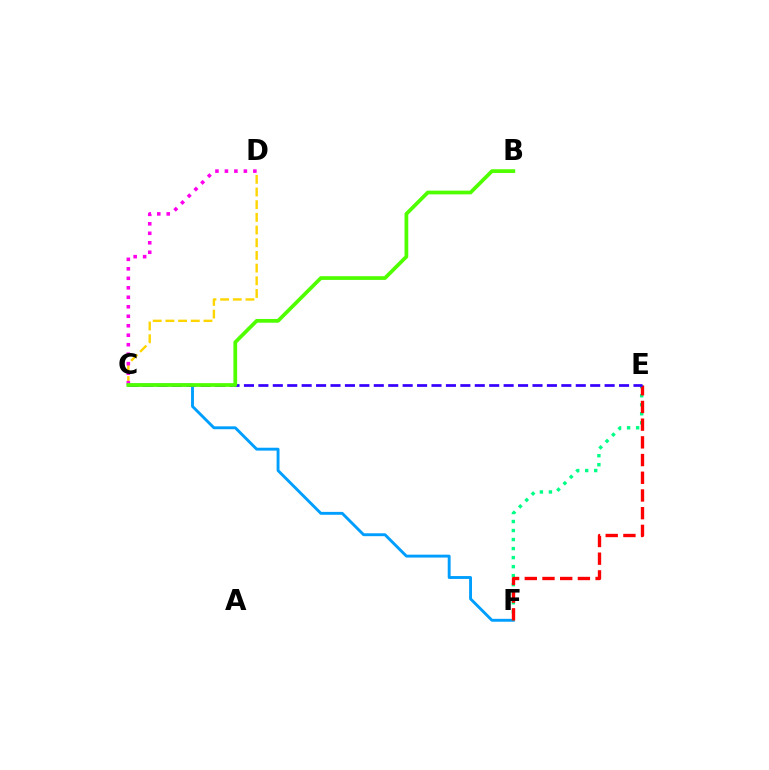{('C', 'F'): [{'color': '#009eff', 'line_style': 'solid', 'thickness': 2.08}], ('C', 'D'): [{'color': '#ffd500', 'line_style': 'dashed', 'thickness': 1.72}, {'color': '#ff00ed', 'line_style': 'dotted', 'thickness': 2.58}], ('E', 'F'): [{'color': '#00ff86', 'line_style': 'dotted', 'thickness': 2.45}, {'color': '#ff0000', 'line_style': 'dashed', 'thickness': 2.41}], ('C', 'E'): [{'color': '#3700ff', 'line_style': 'dashed', 'thickness': 1.96}], ('B', 'C'): [{'color': '#4fff00', 'line_style': 'solid', 'thickness': 2.69}]}